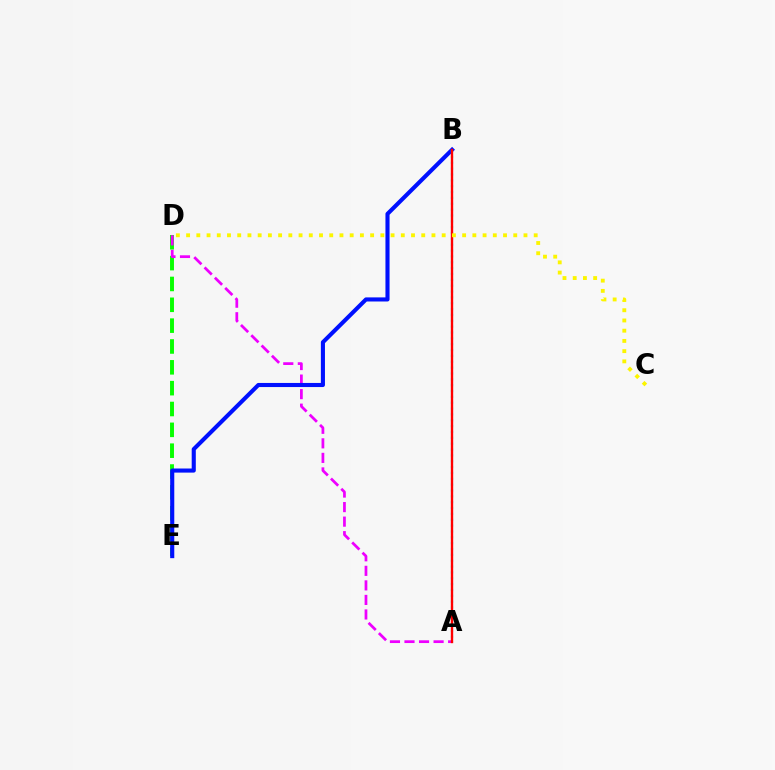{('D', 'E'): [{'color': '#08ff00', 'line_style': 'dashed', 'thickness': 2.83}], ('A', 'D'): [{'color': '#ee00ff', 'line_style': 'dashed', 'thickness': 1.98}], ('B', 'E'): [{'color': '#0010ff', 'line_style': 'solid', 'thickness': 2.95}], ('A', 'B'): [{'color': '#00fff6', 'line_style': 'dotted', 'thickness': 1.59}, {'color': '#ff0000', 'line_style': 'solid', 'thickness': 1.7}], ('C', 'D'): [{'color': '#fcf500', 'line_style': 'dotted', 'thickness': 2.78}]}